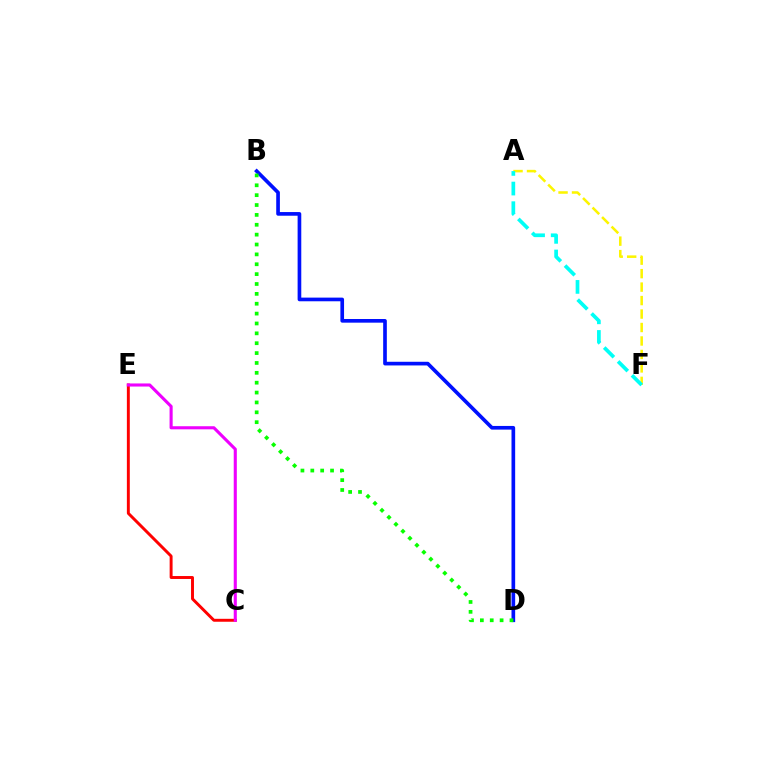{('A', 'F'): [{'color': '#fcf500', 'line_style': 'dashed', 'thickness': 1.83}, {'color': '#00fff6', 'line_style': 'dashed', 'thickness': 2.67}], ('C', 'E'): [{'color': '#ff0000', 'line_style': 'solid', 'thickness': 2.11}, {'color': '#ee00ff', 'line_style': 'solid', 'thickness': 2.23}], ('B', 'D'): [{'color': '#0010ff', 'line_style': 'solid', 'thickness': 2.64}, {'color': '#08ff00', 'line_style': 'dotted', 'thickness': 2.68}]}